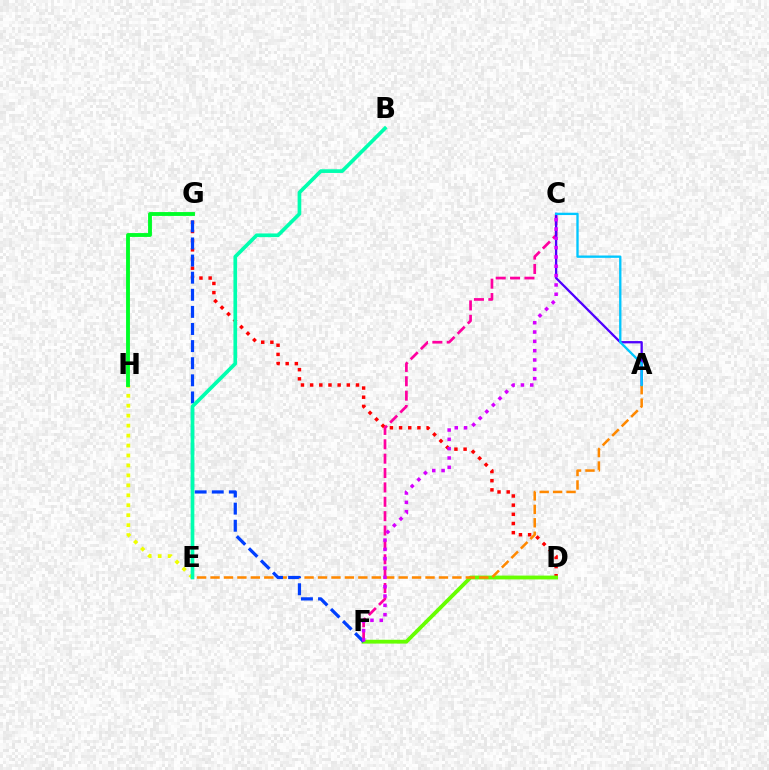{('D', 'G'): [{'color': '#ff0000', 'line_style': 'dotted', 'thickness': 2.49}], ('C', 'F'): [{'color': '#ff00a0', 'line_style': 'dashed', 'thickness': 1.95}, {'color': '#d600ff', 'line_style': 'dotted', 'thickness': 2.53}], ('A', 'C'): [{'color': '#4f00ff', 'line_style': 'solid', 'thickness': 1.65}, {'color': '#00c7ff', 'line_style': 'solid', 'thickness': 1.68}], ('D', 'F'): [{'color': '#66ff00', 'line_style': 'solid', 'thickness': 2.76}], ('A', 'E'): [{'color': '#ff8800', 'line_style': 'dashed', 'thickness': 1.83}], ('F', 'G'): [{'color': '#003fff', 'line_style': 'dashed', 'thickness': 2.32}], ('E', 'H'): [{'color': '#eeff00', 'line_style': 'dotted', 'thickness': 2.7}], ('G', 'H'): [{'color': '#00ff27', 'line_style': 'solid', 'thickness': 2.78}], ('B', 'E'): [{'color': '#00ffaf', 'line_style': 'solid', 'thickness': 2.65}]}